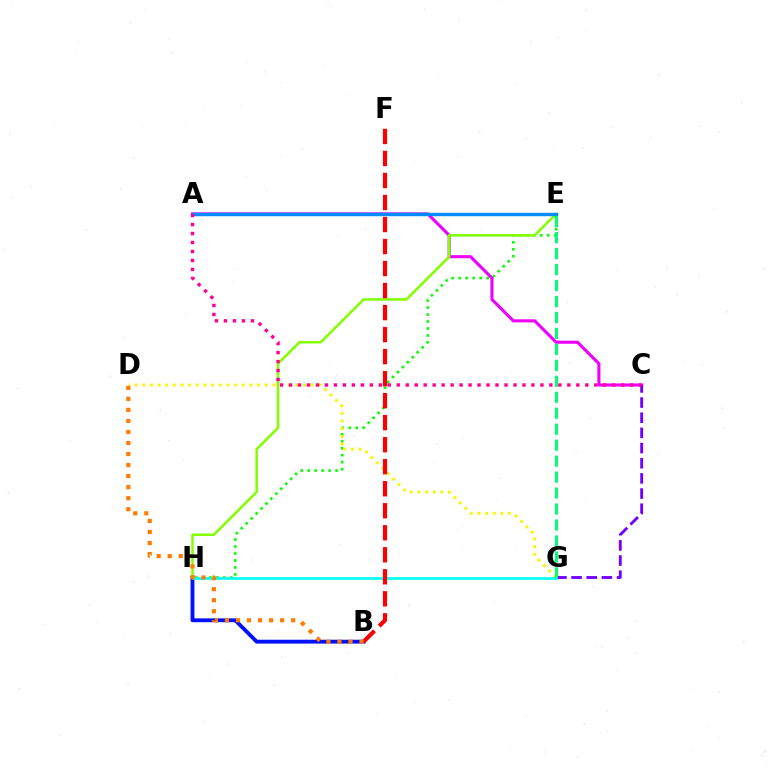{('E', 'H'): [{'color': '#08ff00', 'line_style': 'dotted', 'thickness': 1.9}, {'color': '#84ff00', 'line_style': 'solid', 'thickness': 1.83}], ('D', 'G'): [{'color': '#fcf500', 'line_style': 'dotted', 'thickness': 2.08}], ('A', 'C'): [{'color': '#ee00ff', 'line_style': 'solid', 'thickness': 2.21}, {'color': '#ff0094', 'line_style': 'dotted', 'thickness': 2.44}], ('C', 'G'): [{'color': '#7200ff', 'line_style': 'dashed', 'thickness': 2.06}], ('B', 'H'): [{'color': '#0010ff', 'line_style': 'solid', 'thickness': 2.78}], ('G', 'H'): [{'color': '#00fff6', 'line_style': 'solid', 'thickness': 1.92}], ('B', 'F'): [{'color': '#ff0000', 'line_style': 'dashed', 'thickness': 2.99}], ('A', 'E'): [{'color': '#008cff', 'line_style': 'solid', 'thickness': 2.46}], ('B', 'D'): [{'color': '#ff7c00', 'line_style': 'dotted', 'thickness': 3.0}], ('E', 'G'): [{'color': '#00ff74', 'line_style': 'dashed', 'thickness': 2.17}]}